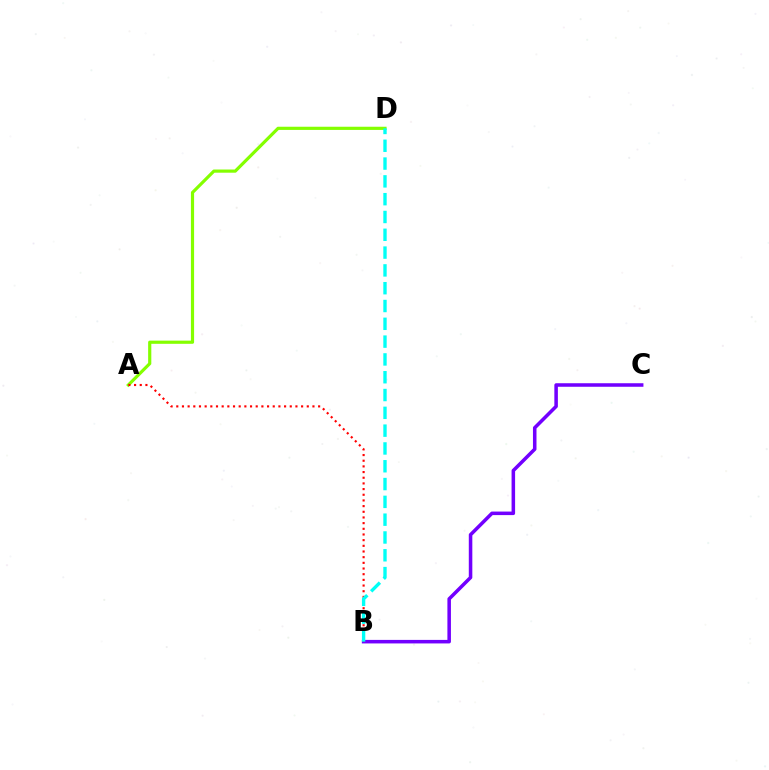{('B', 'C'): [{'color': '#7200ff', 'line_style': 'solid', 'thickness': 2.54}], ('A', 'D'): [{'color': '#84ff00', 'line_style': 'solid', 'thickness': 2.29}], ('A', 'B'): [{'color': '#ff0000', 'line_style': 'dotted', 'thickness': 1.54}], ('B', 'D'): [{'color': '#00fff6', 'line_style': 'dashed', 'thickness': 2.42}]}